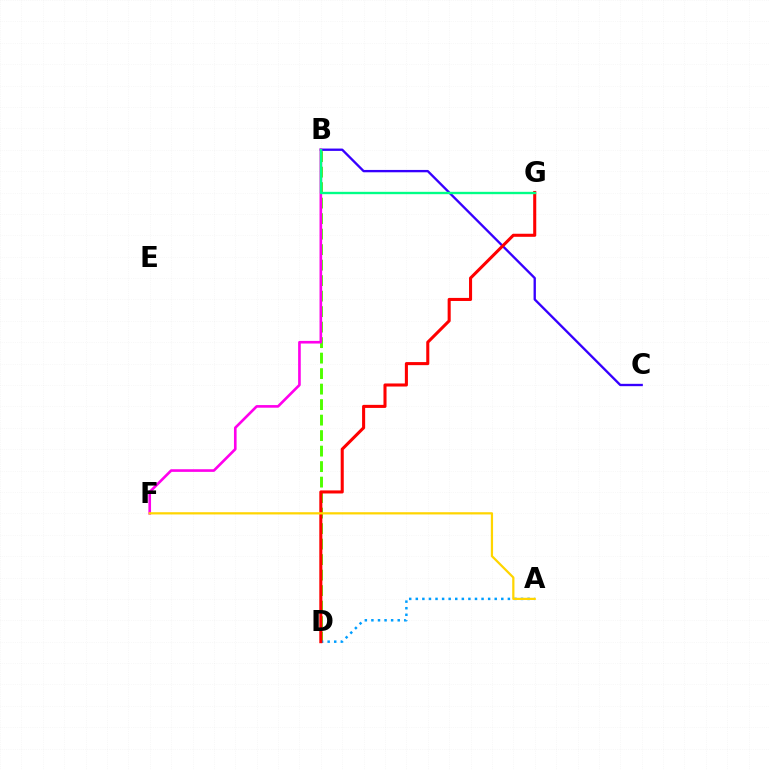{('B', 'D'): [{'color': '#4fff00', 'line_style': 'dashed', 'thickness': 2.11}], ('A', 'D'): [{'color': '#009eff', 'line_style': 'dotted', 'thickness': 1.79}], ('B', 'C'): [{'color': '#3700ff', 'line_style': 'solid', 'thickness': 1.69}], ('D', 'G'): [{'color': '#ff0000', 'line_style': 'solid', 'thickness': 2.21}], ('B', 'F'): [{'color': '#ff00ed', 'line_style': 'solid', 'thickness': 1.9}], ('B', 'G'): [{'color': '#00ff86', 'line_style': 'solid', 'thickness': 1.7}], ('A', 'F'): [{'color': '#ffd500', 'line_style': 'solid', 'thickness': 1.61}]}